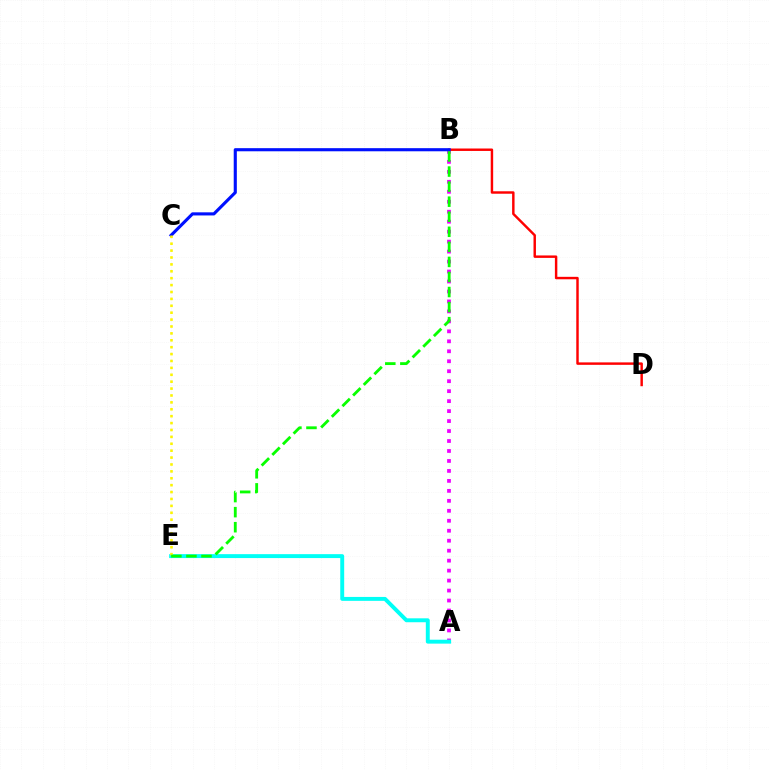{('A', 'B'): [{'color': '#ee00ff', 'line_style': 'dotted', 'thickness': 2.71}], ('B', 'D'): [{'color': '#ff0000', 'line_style': 'solid', 'thickness': 1.76}], ('B', 'C'): [{'color': '#0010ff', 'line_style': 'solid', 'thickness': 2.25}], ('A', 'E'): [{'color': '#00fff6', 'line_style': 'solid', 'thickness': 2.82}], ('C', 'E'): [{'color': '#fcf500', 'line_style': 'dotted', 'thickness': 1.87}], ('B', 'E'): [{'color': '#08ff00', 'line_style': 'dashed', 'thickness': 2.05}]}